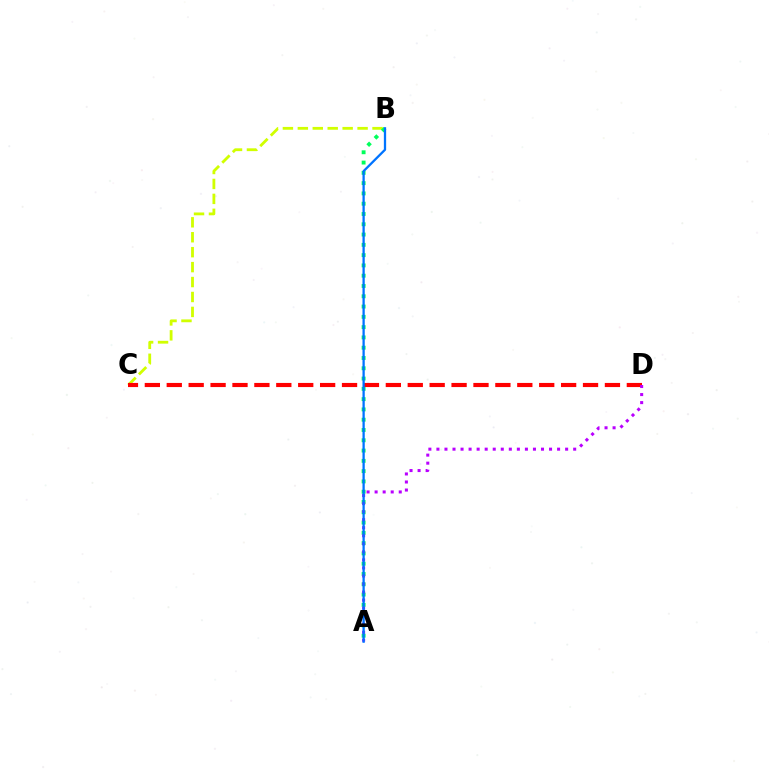{('B', 'C'): [{'color': '#d1ff00', 'line_style': 'dashed', 'thickness': 2.03}], ('C', 'D'): [{'color': '#ff0000', 'line_style': 'dashed', 'thickness': 2.98}], ('A', 'B'): [{'color': '#00ff5c', 'line_style': 'dotted', 'thickness': 2.79}, {'color': '#0074ff', 'line_style': 'solid', 'thickness': 1.64}], ('A', 'D'): [{'color': '#b900ff', 'line_style': 'dotted', 'thickness': 2.19}]}